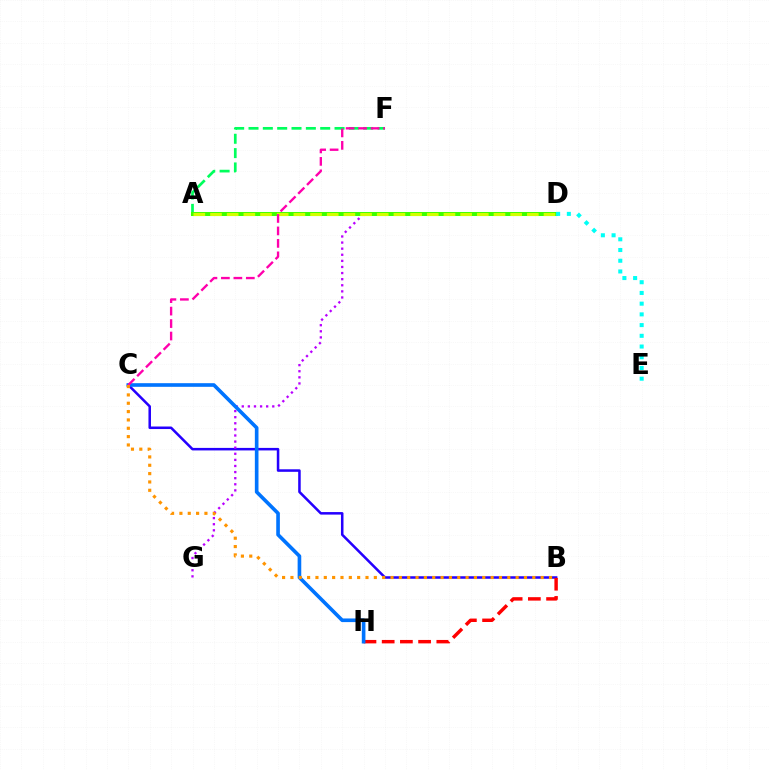{('A', 'F'): [{'color': '#00ff5c', 'line_style': 'dashed', 'thickness': 1.95}], ('B', 'C'): [{'color': '#2500ff', 'line_style': 'solid', 'thickness': 1.82}, {'color': '#ff9400', 'line_style': 'dotted', 'thickness': 2.27}], ('B', 'H'): [{'color': '#ff0000', 'line_style': 'dashed', 'thickness': 2.47}], ('D', 'G'): [{'color': '#b900ff', 'line_style': 'dotted', 'thickness': 1.66}], ('A', 'D'): [{'color': '#3dff00', 'line_style': 'solid', 'thickness': 2.89}, {'color': '#d1ff00', 'line_style': 'dashed', 'thickness': 2.27}], ('C', 'H'): [{'color': '#0074ff', 'line_style': 'solid', 'thickness': 2.62}], ('C', 'F'): [{'color': '#ff00ac', 'line_style': 'dashed', 'thickness': 1.69}], ('D', 'E'): [{'color': '#00fff6', 'line_style': 'dotted', 'thickness': 2.91}]}